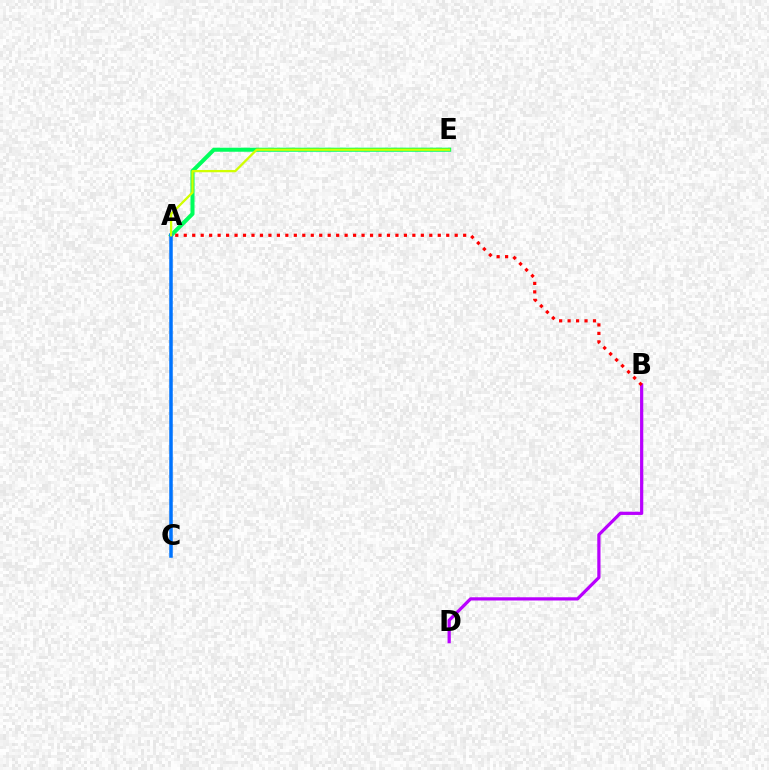{('A', 'E'): [{'color': '#00ff5c', 'line_style': 'solid', 'thickness': 2.91}, {'color': '#d1ff00', 'line_style': 'solid', 'thickness': 1.65}], ('A', 'C'): [{'color': '#0074ff', 'line_style': 'solid', 'thickness': 2.53}], ('B', 'D'): [{'color': '#b900ff', 'line_style': 'solid', 'thickness': 2.32}], ('A', 'B'): [{'color': '#ff0000', 'line_style': 'dotted', 'thickness': 2.3}]}